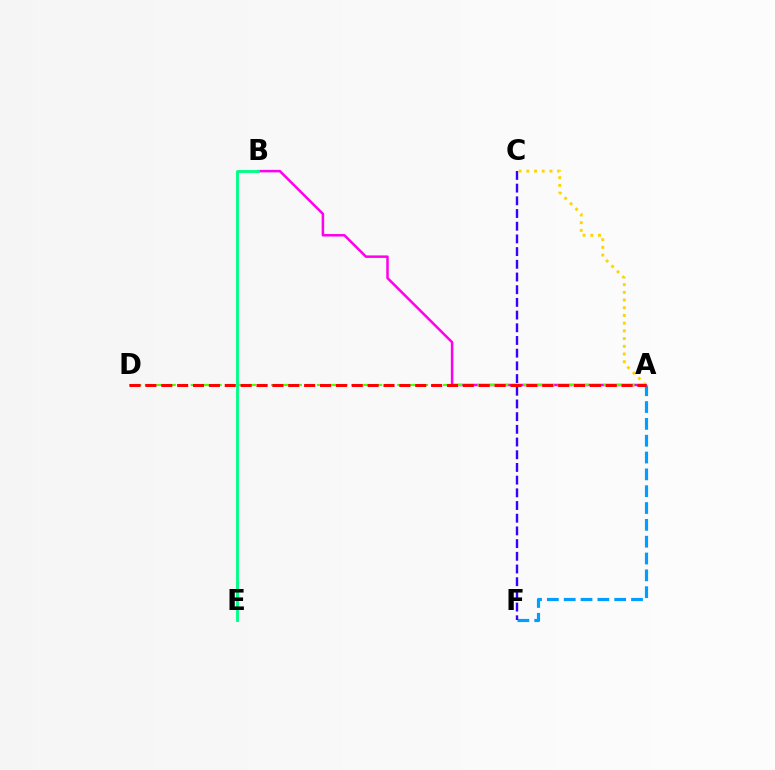{('A', 'B'): [{'color': '#ff00ed', 'line_style': 'solid', 'thickness': 1.81}], ('A', 'F'): [{'color': '#009eff', 'line_style': 'dashed', 'thickness': 2.29}], ('A', 'D'): [{'color': '#4fff00', 'line_style': 'dashed', 'thickness': 1.56}, {'color': '#ff0000', 'line_style': 'dashed', 'thickness': 2.16}], ('C', 'F'): [{'color': '#3700ff', 'line_style': 'dashed', 'thickness': 1.72}], ('A', 'C'): [{'color': '#ffd500', 'line_style': 'dotted', 'thickness': 2.09}], ('B', 'E'): [{'color': '#00ff86', 'line_style': 'solid', 'thickness': 2.08}]}